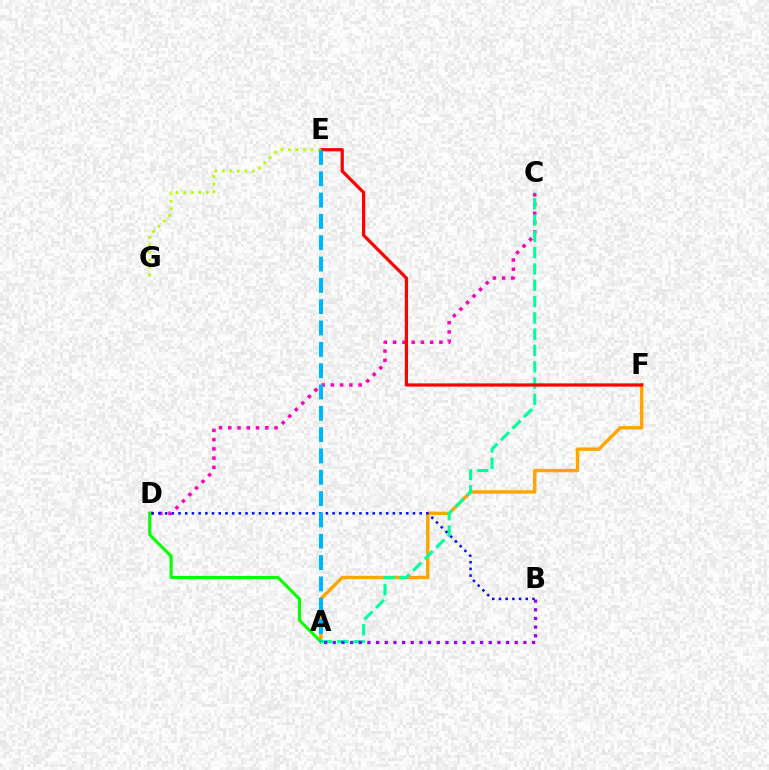{('C', 'D'): [{'color': '#ff00bd', 'line_style': 'dotted', 'thickness': 2.51}], ('A', 'F'): [{'color': '#ffa500', 'line_style': 'solid', 'thickness': 2.45}], ('A', 'D'): [{'color': '#08ff00', 'line_style': 'solid', 'thickness': 2.24}], ('A', 'C'): [{'color': '#00ff9d', 'line_style': 'dashed', 'thickness': 2.22}], ('B', 'D'): [{'color': '#0010ff', 'line_style': 'dotted', 'thickness': 1.82}], ('A', 'B'): [{'color': '#9b00ff', 'line_style': 'dotted', 'thickness': 2.35}], ('E', 'F'): [{'color': '#ff0000', 'line_style': 'solid', 'thickness': 2.32}], ('E', 'G'): [{'color': '#b3ff00', 'line_style': 'dotted', 'thickness': 2.04}], ('A', 'E'): [{'color': '#00b5ff', 'line_style': 'dashed', 'thickness': 2.9}]}